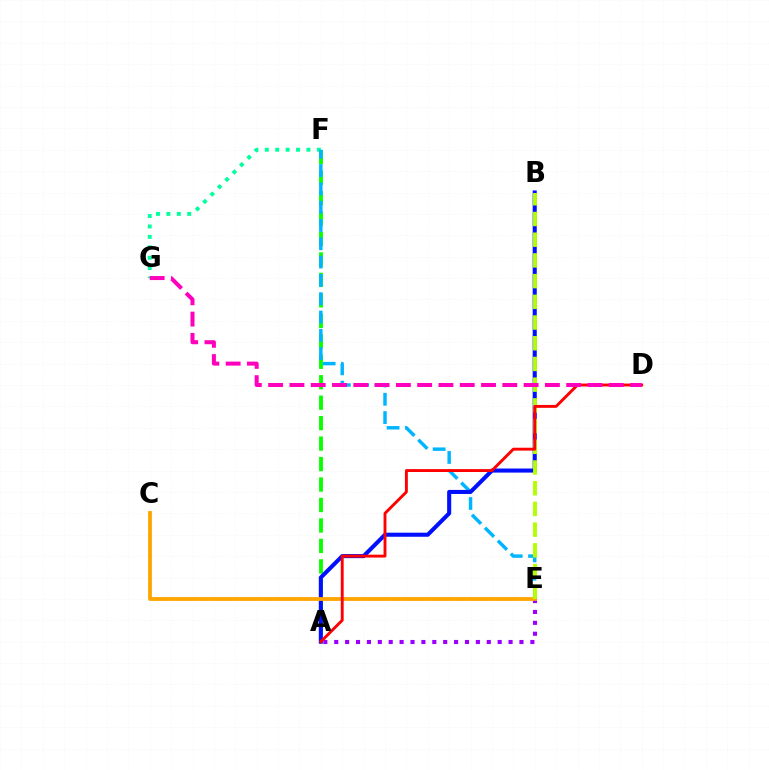{('F', 'G'): [{'color': '#00ff9d', 'line_style': 'dotted', 'thickness': 2.83}], ('A', 'F'): [{'color': '#08ff00', 'line_style': 'dashed', 'thickness': 2.78}], ('E', 'F'): [{'color': '#00b5ff', 'line_style': 'dashed', 'thickness': 2.49}], ('A', 'B'): [{'color': '#0010ff', 'line_style': 'solid', 'thickness': 2.93}], ('A', 'E'): [{'color': '#9b00ff', 'line_style': 'dotted', 'thickness': 2.96}], ('C', 'E'): [{'color': '#ffa500', 'line_style': 'solid', 'thickness': 2.74}], ('B', 'E'): [{'color': '#b3ff00', 'line_style': 'dashed', 'thickness': 2.81}], ('A', 'D'): [{'color': '#ff0000', 'line_style': 'solid', 'thickness': 2.08}], ('D', 'G'): [{'color': '#ff00bd', 'line_style': 'dashed', 'thickness': 2.89}]}